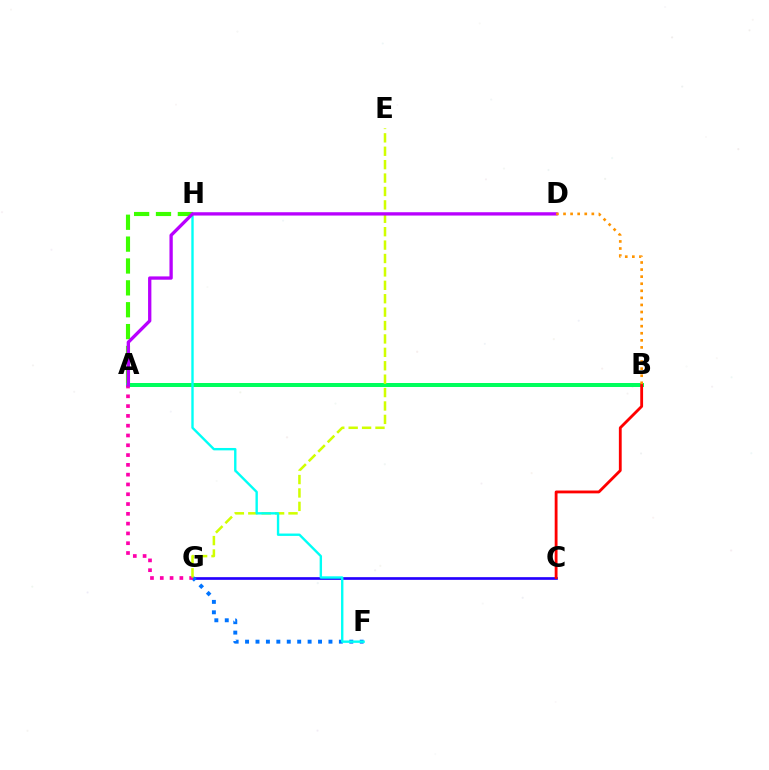{('C', 'G'): [{'color': '#2500ff', 'line_style': 'solid', 'thickness': 1.93}], ('A', 'B'): [{'color': '#00ff5c', 'line_style': 'solid', 'thickness': 2.88}], ('F', 'G'): [{'color': '#0074ff', 'line_style': 'dotted', 'thickness': 2.83}], ('B', 'C'): [{'color': '#ff0000', 'line_style': 'solid', 'thickness': 2.03}], ('A', 'G'): [{'color': '#ff00ac', 'line_style': 'dotted', 'thickness': 2.66}], ('E', 'G'): [{'color': '#d1ff00', 'line_style': 'dashed', 'thickness': 1.82}], ('F', 'H'): [{'color': '#00fff6', 'line_style': 'solid', 'thickness': 1.72}], ('A', 'H'): [{'color': '#3dff00', 'line_style': 'dashed', 'thickness': 2.97}], ('A', 'D'): [{'color': '#b900ff', 'line_style': 'solid', 'thickness': 2.38}], ('B', 'D'): [{'color': '#ff9400', 'line_style': 'dotted', 'thickness': 1.92}]}